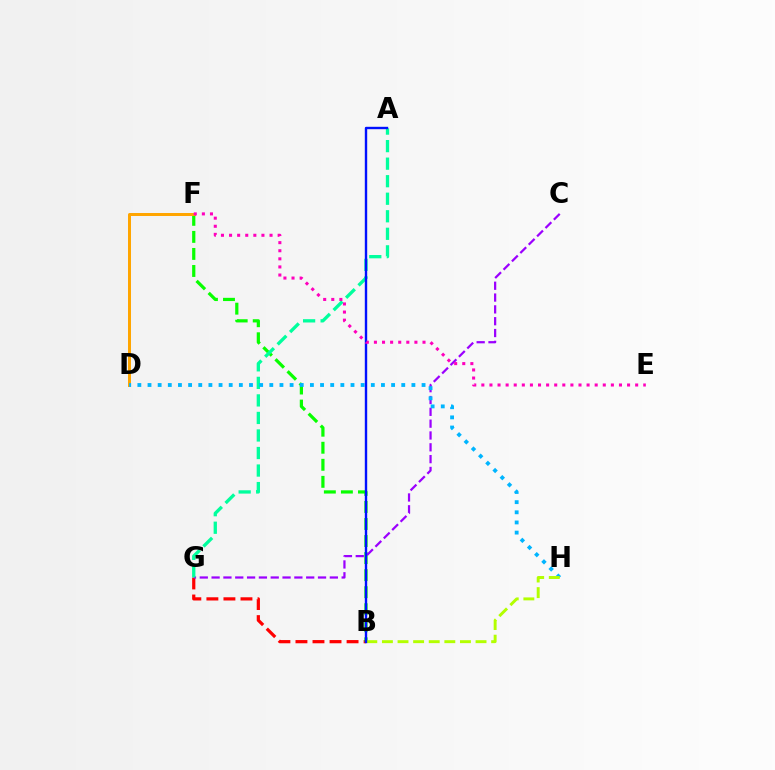{('B', 'G'): [{'color': '#ff0000', 'line_style': 'dashed', 'thickness': 2.31}], ('B', 'F'): [{'color': '#08ff00', 'line_style': 'dashed', 'thickness': 2.32}], ('D', 'F'): [{'color': '#ffa500', 'line_style': 'solid', 'thickness': 2.16}], ('C', 'G'): [{'color': '#9b00ff', 'line_style': 'dashed', 'thickness': 1.61}], ('A', 'G'): [{'color': '#00ff9d', 'line_style': 'dashed', 'thickness': 2.38}], ('D', 'H'): [{'color': '#00b5ff', 'line_style': 'dotted', 'thickness': 2.76}], ('B', 'H'): [{'color': '#b3ff00', 'line_style': 'dashed', 'thickness': 2.12}], ('A', 'B'): [{'color': '#0010ff', 'line_style': 'solid', 'thickness': 1.72}], ('E', 'F'): [{'color': '#ff00bd', 'line_style': 'dotted', 'thickness': 2.2}]}